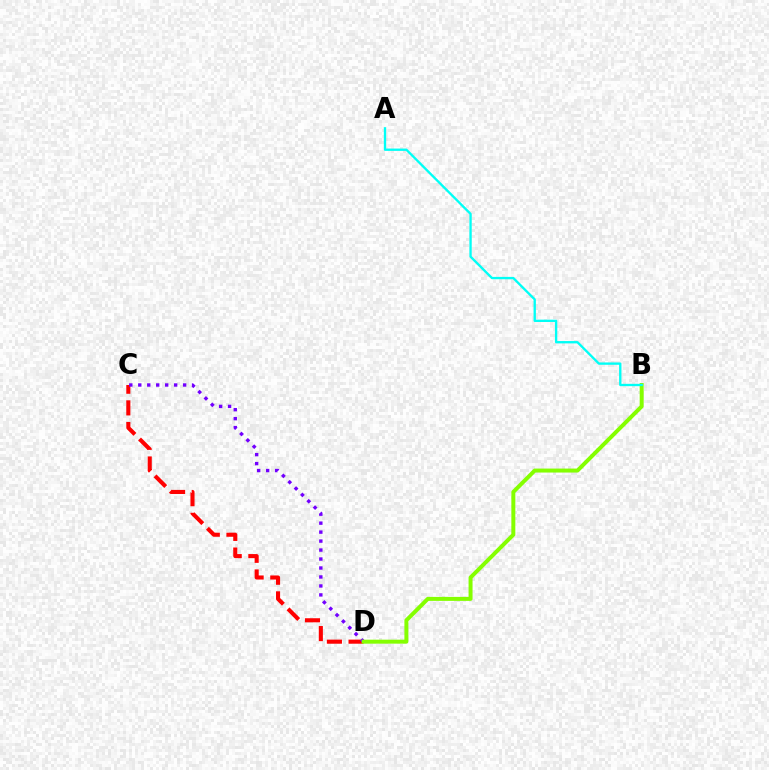{('C', 'D'): [{'color': '#ff0000', 'line_style': 'dashed', 'thickness': 2.94}, {'color': '#7200ff', 'line_style': 'dotted', 'thickness': 2.44}], ('B', 'D'): [{'color': '#84ff00', 'line_style': 'solid', 'thickness': 2.87}], ('A', 'B'): [{'color': '#00fff6', 'line_style': 'solid', 'thickness': 1.68}]}